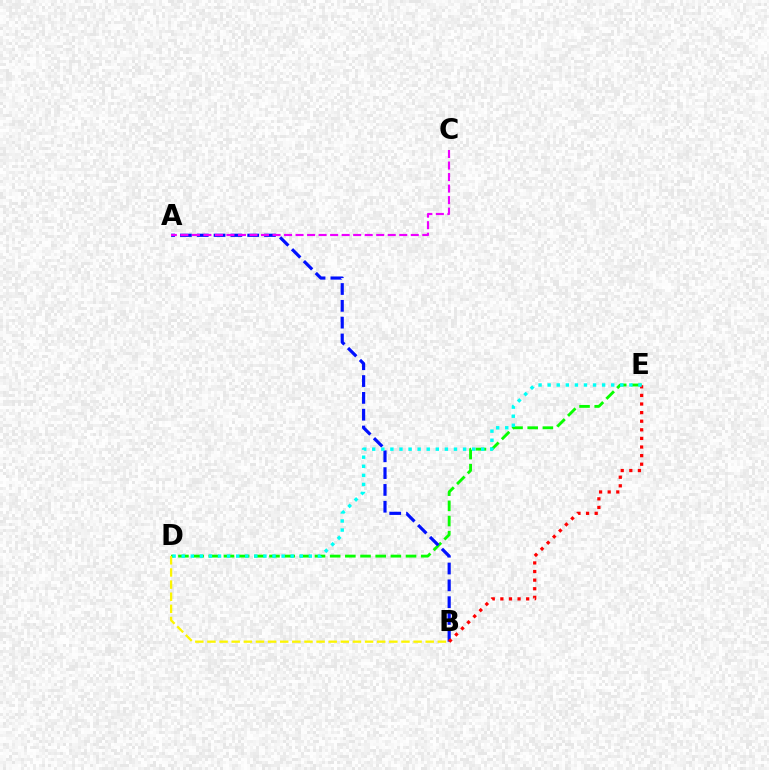{('D', 'E'): [{'color': '#08ff00', 'line_style': 'dashed', 'thickness': 2.06}, {'color': '#00fff6', 'line_style': 'dotted', 'thickness': 2.47}], ('A', 'B'): [{'color': '#0010ff', 'line_style': 'dashed', 'thickness': 2.28}], ('A', 'C'): [{'color': '#ee00ff', 'line_style': 'dashed', 'thickness': 1.57}], ('B', 'D'): [{'color': '#fcf500', 'line_style': 'dashed', 'thickness': 1.65}], ('B', 'E'): [{'color': '#ff0000', 'line_style': 'dotted', 'thickness': 2.34}]}